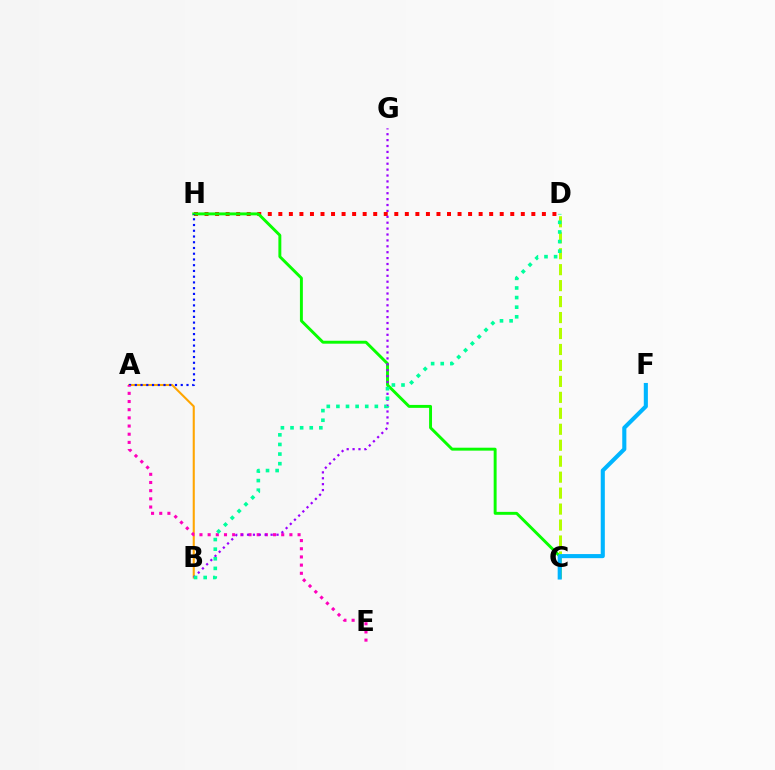{('D', 'H'): [{'color': '#ff0000', 'line_style': 'dotted', 'thickness': 2.86}], ('C', 'H'): [{'color': '#08ff00', 'line_style': 'solid', 'thickness': 2.11}], ('A', 'B'): [{'color': '#ffa500', 'line_style': 'solid', 'thickness': 1.5}], ('C', 'D'): [{'color': '#b3ff00', 'line_style': 'dashed', 'thickness': 2.17}], ('A', 'H'): [{'color': '#0010ff', 'line_style': 'dotted', 'thickness': 1.56}], ('A', 'E'): [{'color': '#ff00bd', 'line_style': 'dotted', 'thickness': 2.22}], ('B', 'G'): [{'color': '#9b00ff', 'line_style': 'dotted', 'thickness': 1.6}], ('B', 'D'): [{'color': '#00ff9d', 'line_style': 'dotted', 'thickness': 2.61}], ('C', 'F'): [{'color': '#00b5ff', 'line_style': 'solid', 'thickness': 2.95}]}